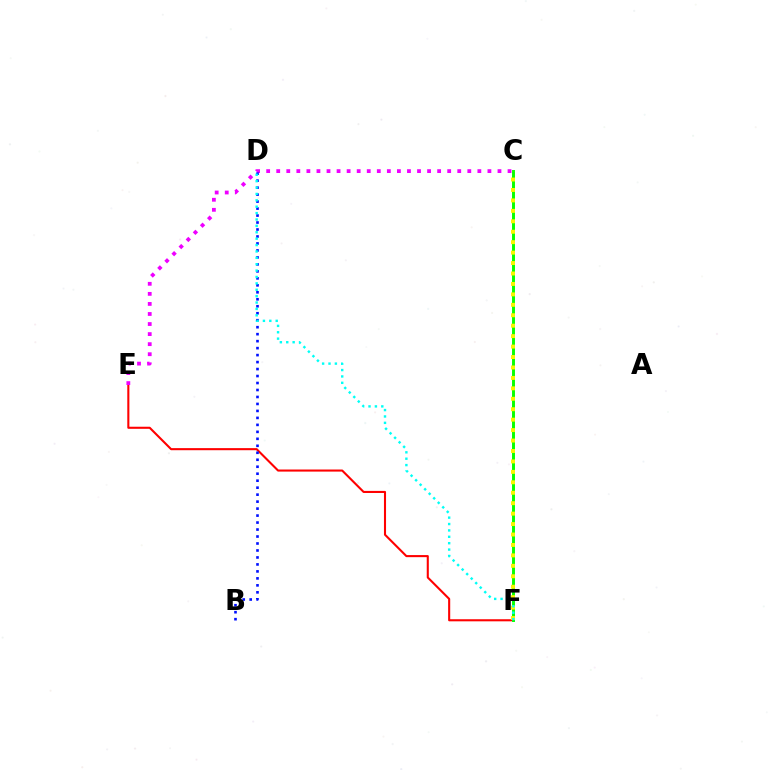{('E', 'F'): [{'color': '#ff0000', 'line_style': 'solid', 'thickness': 1.5}], ('C', 'F'): [{'color': '#08ff00', 'line_style': 'solid', 'thickness': 2.11}, {'color': '#fcf500', 'line_style': 'dotted', 'thickness': 2.84}], ('C', 'E'): [{'color': '#ee00ff', 'line_style': 'dotted', 'thickness': 2.73}], ('B', 'D'): [{'color': '#0010ff', 'line_style': 'dotted', 'thickness': 1.9}], ('D', 'F'): [{'color': '#00fff6', 'line_style': 'dotted', 'thickness': 1.74}]}